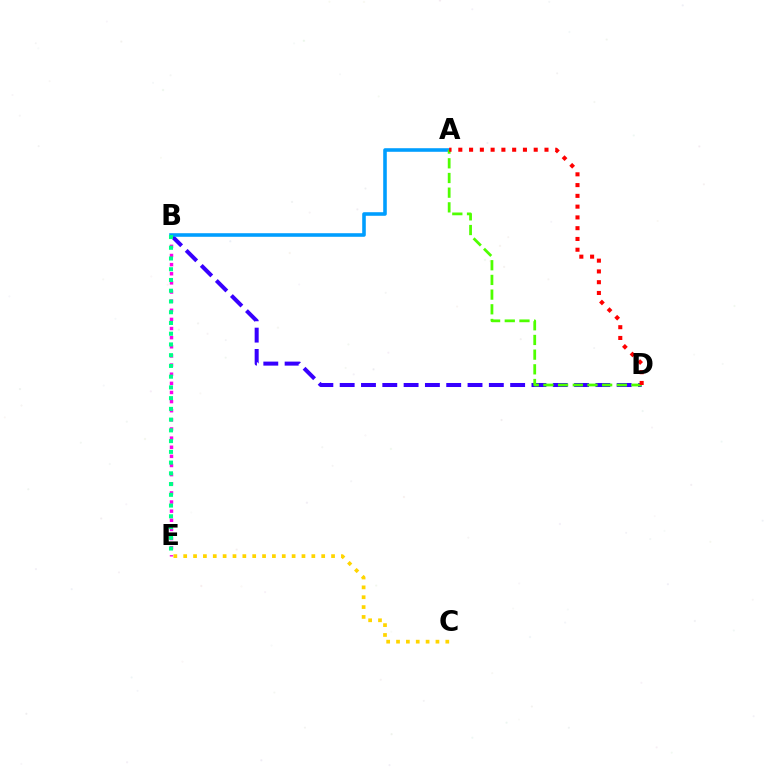{('B', 'E'): [{'color': '#ff00ed', 'line_style': 'dotted', 'thickness': 2.48}, {'color': '#00ff86', 'line_style': 'dotted', 'thickness': 2.92}], ('B', 'D'): [{'color': '#3700ff', 'line_style': 'dashed', 'thickness': 2.89}], ('A', 'B'): [{'color': '#009eff', 'line_style': 'solid', 'thickness': 2.58}], ('A', 'D'): [{'color': '#4fff00', 'line_style': 'dashed', 'thickness': 2.0}, {'color': '#ff0000', 'line_style': 'dotted', 'thickness': 2.93}], ('C', 'E'): [{'color': '#ffd500', 'line_style': 'dotted', 'thickness': 2.68}]}